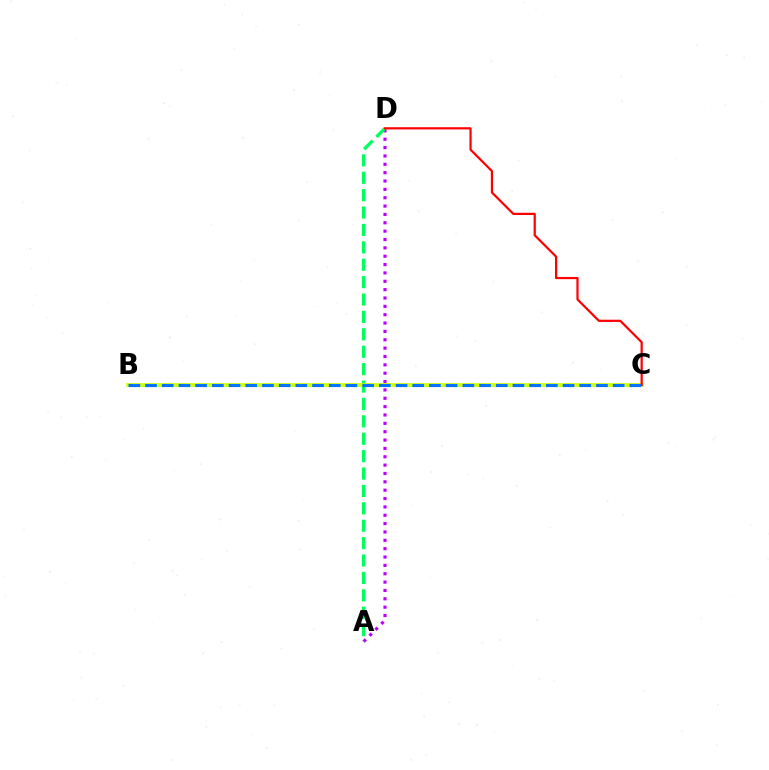{('A', 'D'): [{'color': '#b900ff', 'line_style': 'dotted', 'thickness': 2.27}, {'color': '#00ff5c', 'line_style': 'dashed', 'thickness': 2.36}], ('B', 'C'): [{'color': '#d1ff00', 'line_style': 'solid', 'thickness': 2.67}, {'color': '#0074ff', 'line_style': 'dashed', 'thickness': 2.27}], ('C', 'D'): [{'color': '#ff0000', 'line_style': 'solid', 'thickness': 1.59}]}